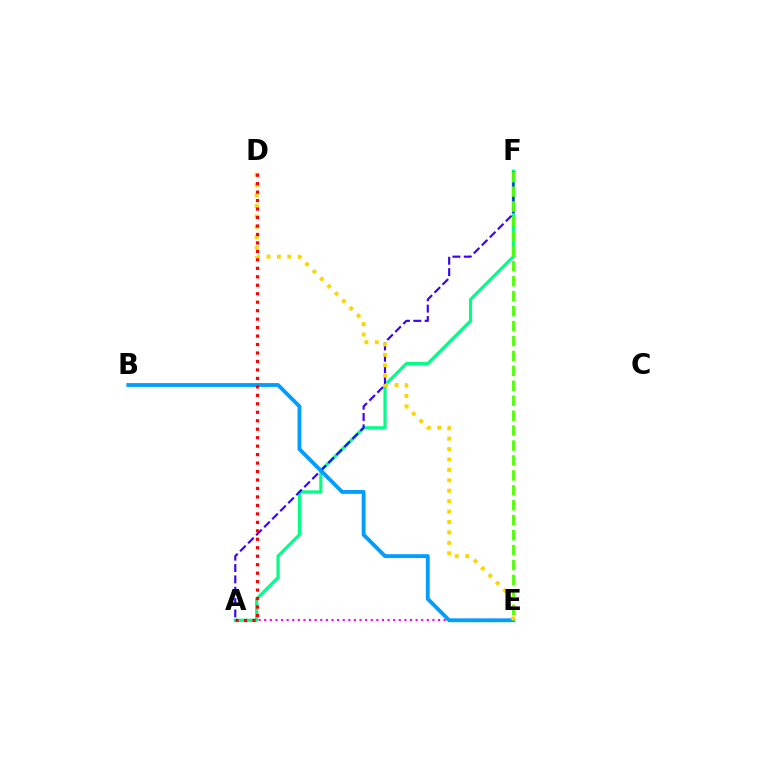{('A', 'E'): [{'color': '#ff00ed', 'line_style': 'dotted', 'thickness': 1.52}], ('A', 'F'): [{'color': '#00ff86', 'line_style': 'solid', 'thickness': 2.28}, {'color': '#3700ff', 'line_style': 'dashed', 'thickness': 1.54}], ('B', 'E'): [{'color': '#009eff', 'line_style': 'solid', 'thickness': 2.77}], ('E', 'F'): [{'color': '#4fff00', 'line_style': 'dashed', 'thickness': 2.03}], ('D', 'E'): [{'color': '#ffd500', 'line_style': 'dotted', 'thickness': 2.83}], ('A', 'D'): [{'color': '#ff0000', 'line_style': 'dotted', 'thickness': 2.3}]}